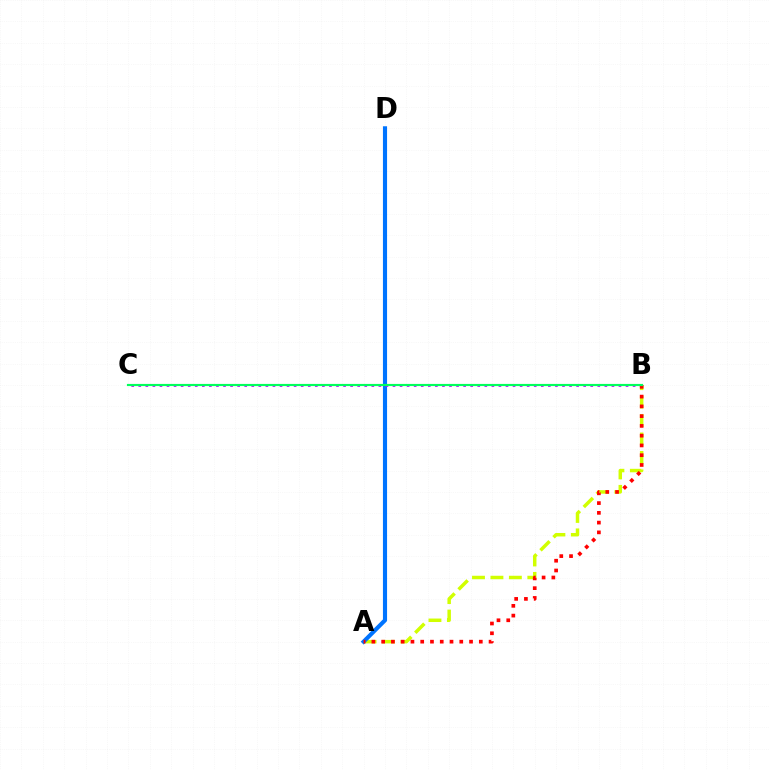{('A', 'B'): [{'color': '#d1ff00', 'line_style': 'dashed', 'thickness': 2.51}, {'color': '#ff0000', 'line_style': 'dotted', 'thickness': 2.65}], ('A', 'D'): [{'color': '#0074ff', 'line_style': 'solid', 'thickness': 2.97}], ('B', 'C'): [{'color': '#b900ff', 'line_style': 'dotted', 'thickness': 1.92}, {'color': '#00ff5c', 'line_style': 'solid', 'thickness': 1.56}]}